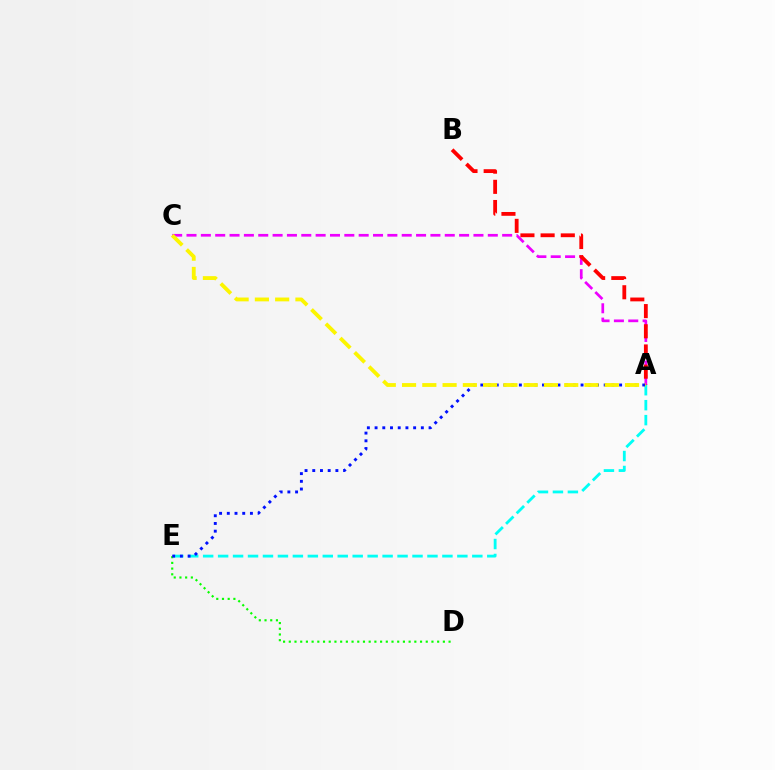{('D', 'E'): [{'color': '#08ff00', 'line_style': 'dotted', 'thickness': 1.55}], ('A', 'C'): [{'color': '#ee00ff', 'line_style': 'dashed', 'thickness': 1.95}, {'color': '#fcf500', 'line_style': 'dashed', 'thickness': 2.75}], ('A', 'E'): [{'color': '#00fff6', 'line_style': 'dashed', 'thickness': 2.03}, {'color': '#0010ff', 'line_style': 'dotted', 'thickness': 2.1}], ('A', 'B'): [{'color': '#ff0000', 'line_style': 'dashed', 'thickness': 2.74}]}